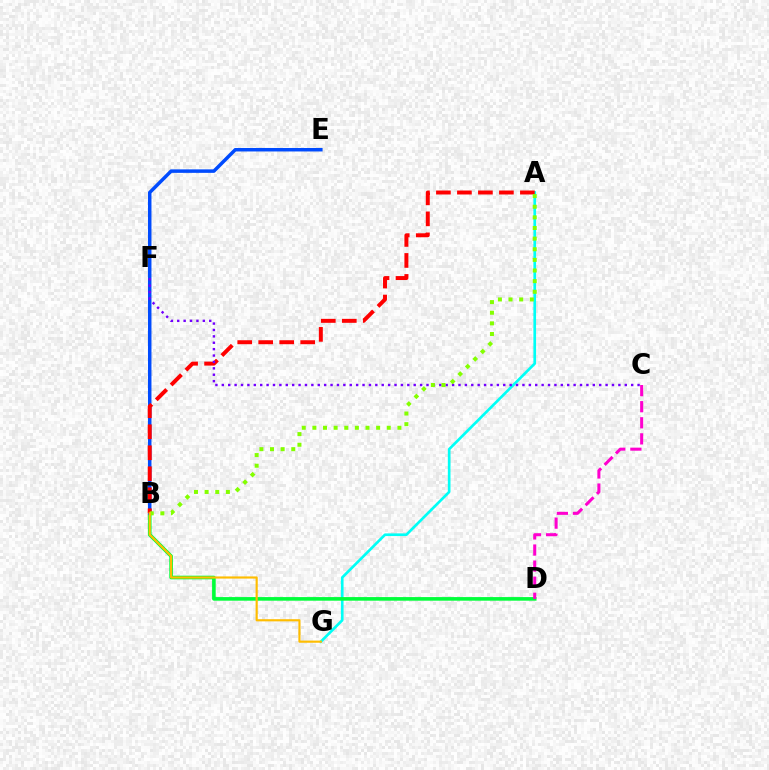{('A', 'G'): [{'color': '#00fff6', 'line_style': 'solid', 'thickness': 1.92}], ('B', 'D'): [{'color': '#00ff39', 'line_style': 'solid', 'thickness': 2.6}], ('C', 'D'): [{'color': '#ff00cf', 'line_style': 'dashed', 'thickness': 2.19}], ('B', 'E'): [{'color': '#004bff', 'line_style': 'solid', 'thickness': 2.51}], ('A', 'B'): [{'color': '#ff0000', 'line_style': 'dashed', 'thickness': 2.85}, {'color': '#84ff00', 'line_style': 'dotted', 'thickness': 2.89}], ('C', 'F'): [{'color': '#7200ff', 'line_style': 'dotted', 'thickness': 1.74}], ('B', 'G'): [{'color': '#ffbd00', 'line_style': 'solid', 'thickness': 1.55}]}